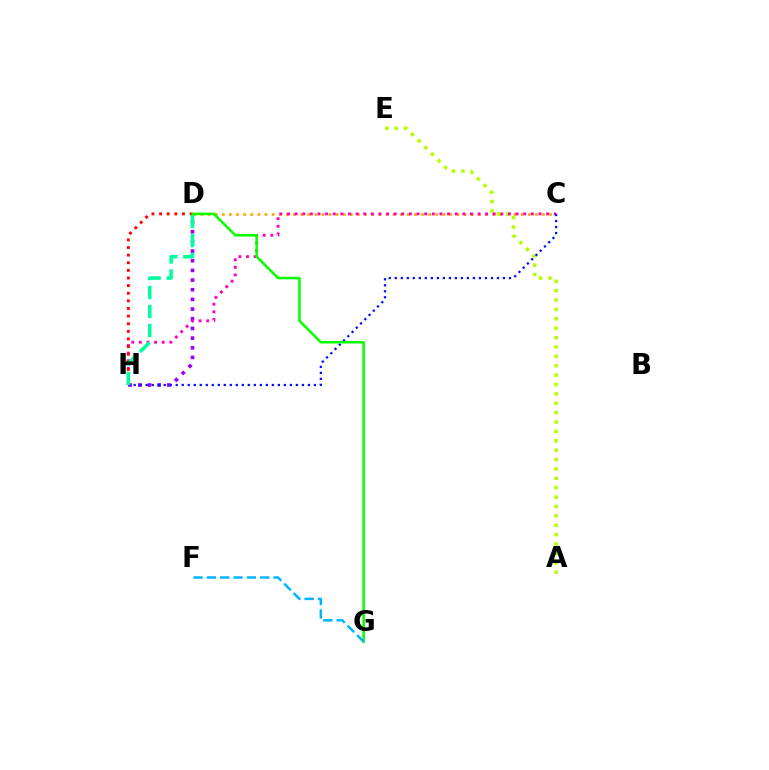{('C', 'D'): [{'color': '#ffa500', 'line_style': 'dotted', 'thickness': 1.93}], ('D', 'H'): [{'color': '#9b00ff', 'line_style': 'dotted', 'thickness': 2.63}, {'color': '#ff0000', 'line_style': 'dotted', 'thickness': 2.07}, {'color': '#00ff9d', 'line_style': 'dashed', 'thickness': 2.57}], ('A', 'E'): [{'color': '#b3ff00', 'line_style': 'dotted', 'thickness': 2.55}], ('C', 'H'): [{'color': '#ff00bd', 'line_style': 'dotted', 'thickness': 2.07}, {'color': '#0010ff', 'line_style': 'dotted', 'thickness': 1.63}], ('D', 'G'): [{'color': '#08ff00', 'line_style': 'solid', 'thickness': 1.83}], ('F', 'G'): [{'color': '#00b5ff', 'line_style': 'dashed', 'thickness': 1.81}]}